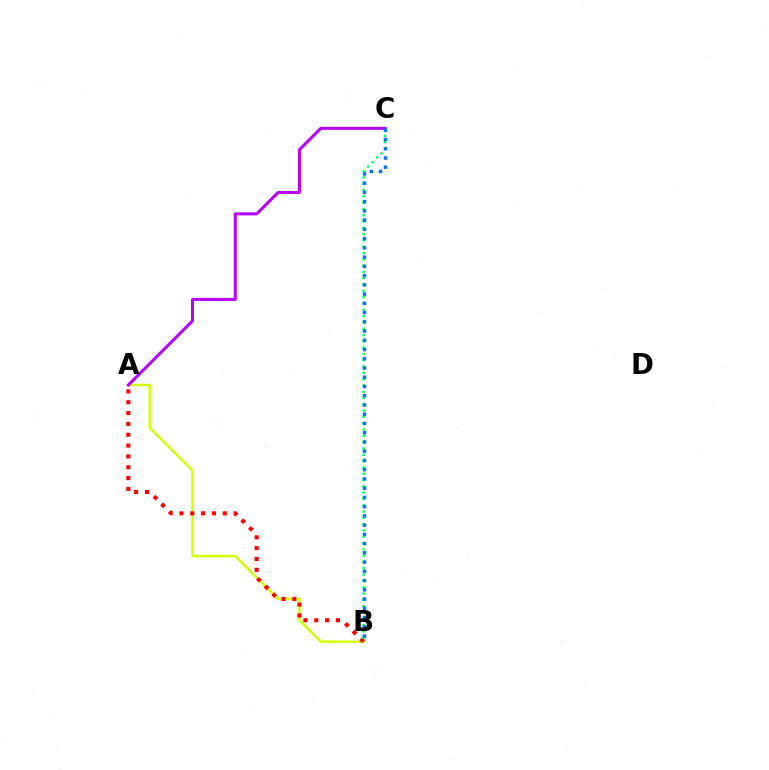{('A', 'B'): [{'color': '#d1ff00', 'line_style': 'solid', 'thickness': 1.77}, {'color': '#ff0000', 'line_style': 'dotted', 'thickness': 2.94}], ('B', 'C'): [{'color': '#00ff5c', 'line_style': 'dotted', 'thickness': 1.71}, {'color': '#0074ff', 'line_style': 'dotted', 'thickness': 2.51}], ('A', 'C'): [{'color': '#b900ff', 'line_style': 'solid', 'thickness': 2.17}]}